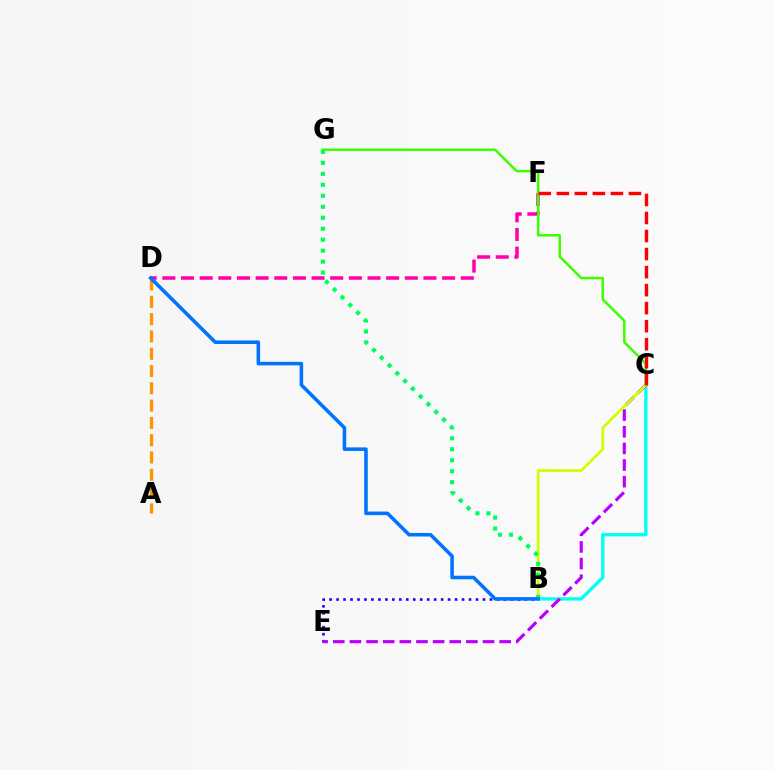{('B', 'C'): [{'color': '#00fff6', 'line_style': 'solid', 'thickness': 2.4}, {'color': '#d1ff00', 'line_style': 'solid', 'thickness': 1.96}], ('D', 'F'): [{'color': '#ff00ac', 'line_style': 'dashed', 'thickness': 2.53}], ('A', 'D'): [{'color': '#ff9400', 'line_style': 'dashed', 'thickness': 2.35}], ('B', 'E'): [{'color': '#2500ff', 'line_style': 'dotted', 'thickness': 1.89}], ('C', 'E'): [{'color': '#b900ff', 'line_style': 'dashed', 'thickness': 2.26}], ('C', 'G'): [{'color': '#3dff00', 'line_style': 'solid', 'thickness': 1.82}], ('B', 'G'): [{'color': '#00ff5c', 'line_style': 'dotted', 'thickness': 2.98}], ('B', 'D'): [{'color': '#0074ff', 'line_style': 'solid', 'thickness': 2.56}], ('C', 'F'): [{'color': '#ff0000', 'line_style': 'dashed', 'thickness': 2.45}]}